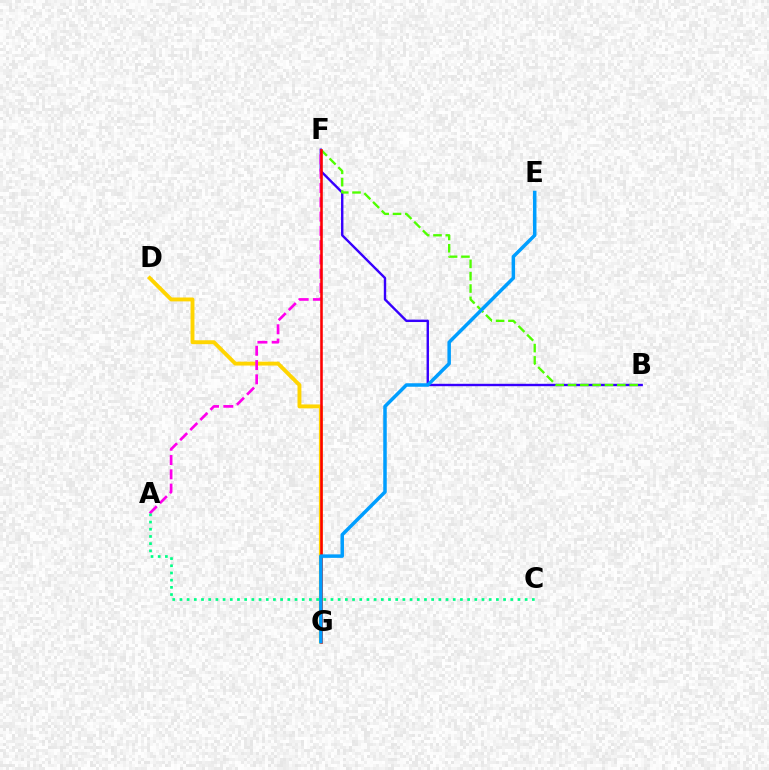{('B', 'F'): [{'color': '#3700ff', 'line_style': 'solid', 'thickness': 1.73}, {'color': '#4fff00', 'line_style': 'dashed', 'thickness': 1.68}], ('D', 'G'): [{'color': '#ffd500', 'line_style': 'solid', 'thickness': 2.8}], ('A', 'F'): [{'color': '#ff00ed', 'line_style': 'dashed', 'thickness': 1.94}], ('F', 'G'): [{'color': '#ff0000', 'line_style': 'solid', 'thickness': 1.85}], ('E', 'G'): [{'color': '#009eff', 'line_style': 'solid', 'thickness': 2.52}], ('A', 'C'): [{'color': '#00ff86', 'line_style': 'dotted', 'thickness': 1.95}]}